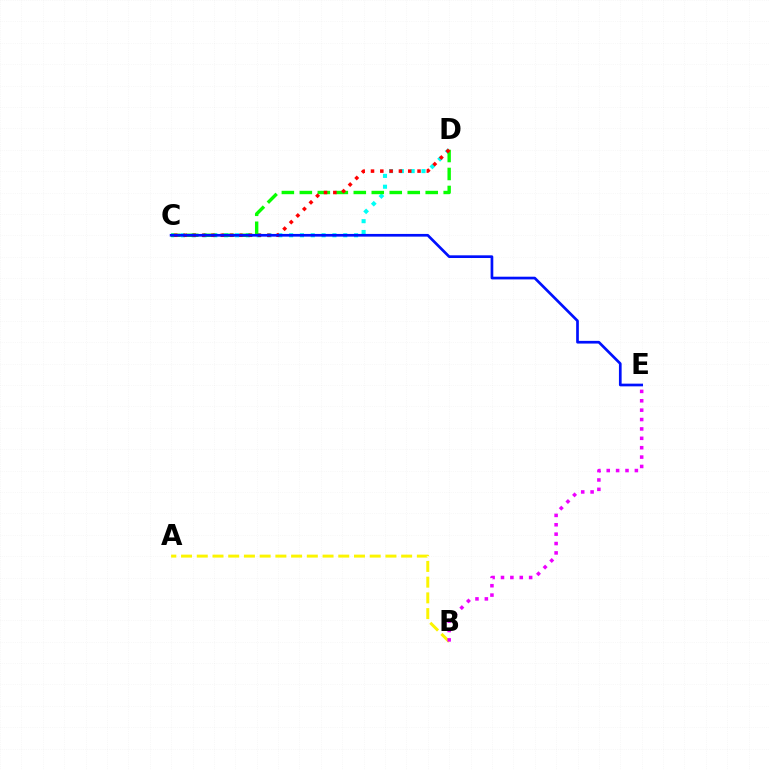{('A', 'B'): [{'color': '#fcf500', 'line_style': 'dashed', 'thickness': 2.14}], ('C', 'D'): [{'color': '#00fff6', 'line_style': 'dotted', 'thickness': 2.94}, {'color': '#08ff00', 'line_style': 'dashed', 'thickness': 2.44}, {'color': '#ff0000', 'line_style': 'dotted', 'thickness': 2.53}], ('B', 'E'): [{'color': '#ee00ff', 'line_style': 'dotted', 'thickness': 2.55}], ('C', 'E'): [{'color': '#0010ff', 'line_style': 'solid', 'thickness': 1.94}]}